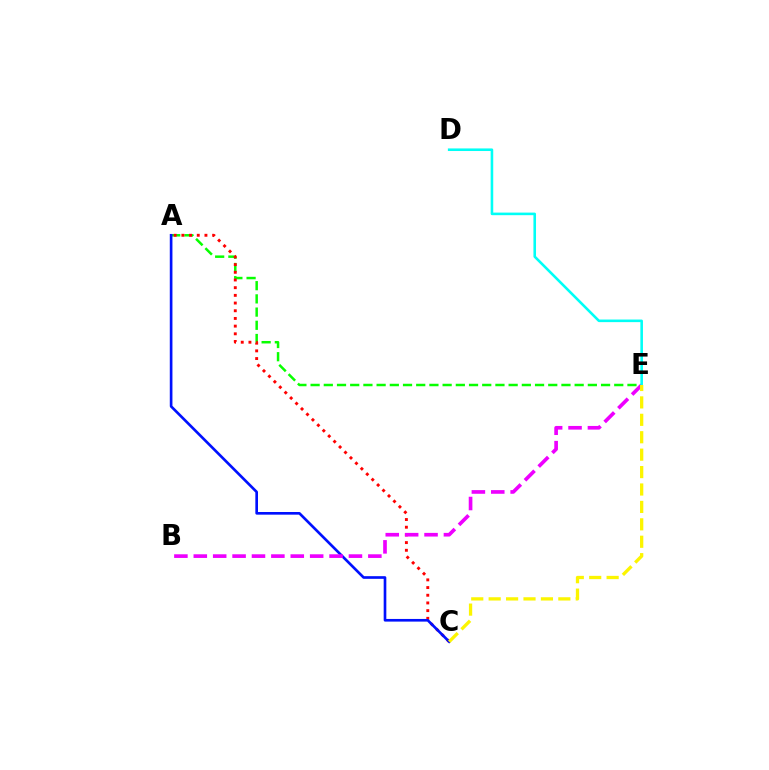{('A', 'E'): [{'color': '#08ff00', 'line_style': 'dashed', 'thickness': 1.79}], ('A', 'C'): [{'color': '#ff0000', 'line_style': 'dotted', 'thickness': 2.09}, {'color': '#0010ff', 'line_style': 'solid', 'thickness': 1.91}], ('B', 'E'): [{'color': '#ee00ff', 'line_style': 'dashed', 'thickness': 2.63}], ('D', 'E'): [{'color': '#00fff6', 'line_style': 'solid', 'thickness': 1.86}], ('C', 'E'): [{'color': '#fcf500', 'line_style': 'dashed', 'thickness': 2.37}]}